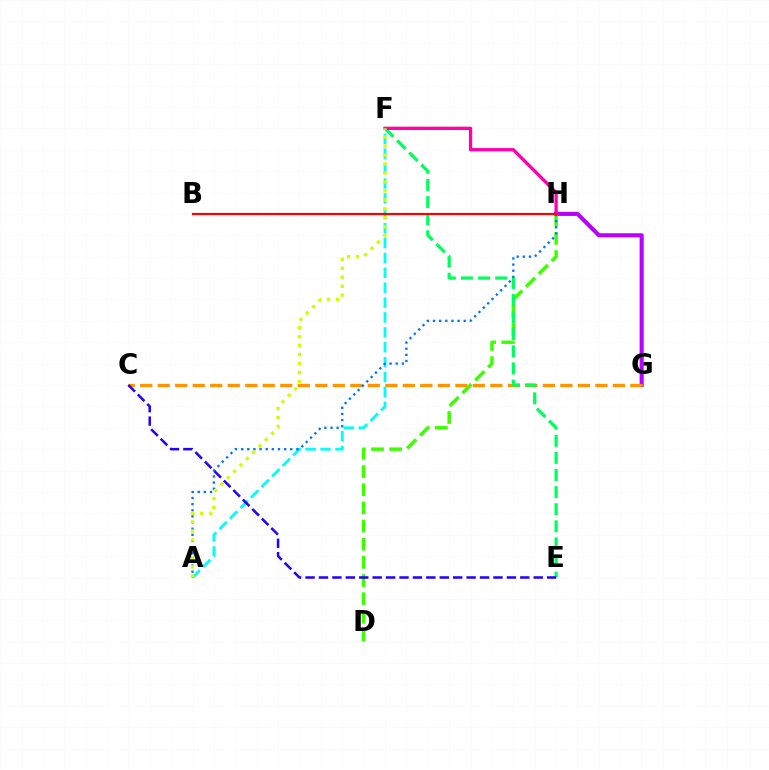{('G', 'H'): [{'color': '#b900ff', 'line_style': 'solid', 'thickness': 2.94}], ('D', 'H'): [{'color': '#3dff00', 'line_style': 'dashed', 'thickness': 2.47}], ('C', 'G'): [{'color': '#ff9400', 'line_style': 'dashed', 'thickness': 2.38}], ('A', 'F'): [{'color': '#00fff6', 'line_style': 'dashed', 'thickness': 2.02}, {'color': '#d1ff00', 'line_style': 'dotted', 'thickness': 2.44}], ('E', 'F'): [{'color': '#00ff5c', 'line_style': 'dashed', 'thickness': 2.32}], ('F', 'H'): [{'color': '#ff00ac', 'line_style': 'solid', 'thickness': 2.37}], ('A', 'H'): [{'color': '#0074ff', 'line_style': 'dotted', 'thickness': 1.67}], ('C', 'E'): [{'color': '#2500ff', 'line_style': 'dashed', 'thickness': 1.82}], ('B', 'H'): [{'color': '#ff0000', 'line_style': 'solid', 'thickness': 1.59}]}